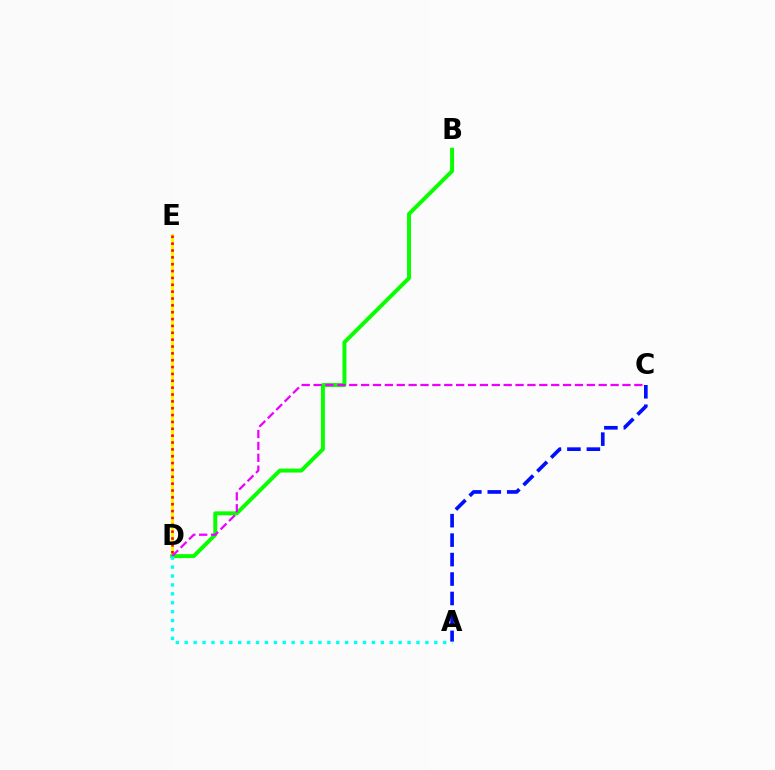{('D', 'E'): [{'color': '#fcf500', 'line_style': 'solid', 'thickness': 2.21}, {'color': '#ff0000', 'line_style': 'dotted', 'thickness': 1.86}], ('B', 'D'): [{'color': '#08ff00', 'line_style': 'solid', 'thickness': 2.85}], ('A', 'C'): [{'color': '#0010ff', 'line_style': 'dashed', 'thickness': 2.64}], ('C', 'D'): [{'color': '#ee00ff', 'line_style': 'dashed', 'thickness': 1.61}], ('A', 'D'): [{'color': '#00fff6', 'line_style': 'dotted', 'thickness': 2.42}]}